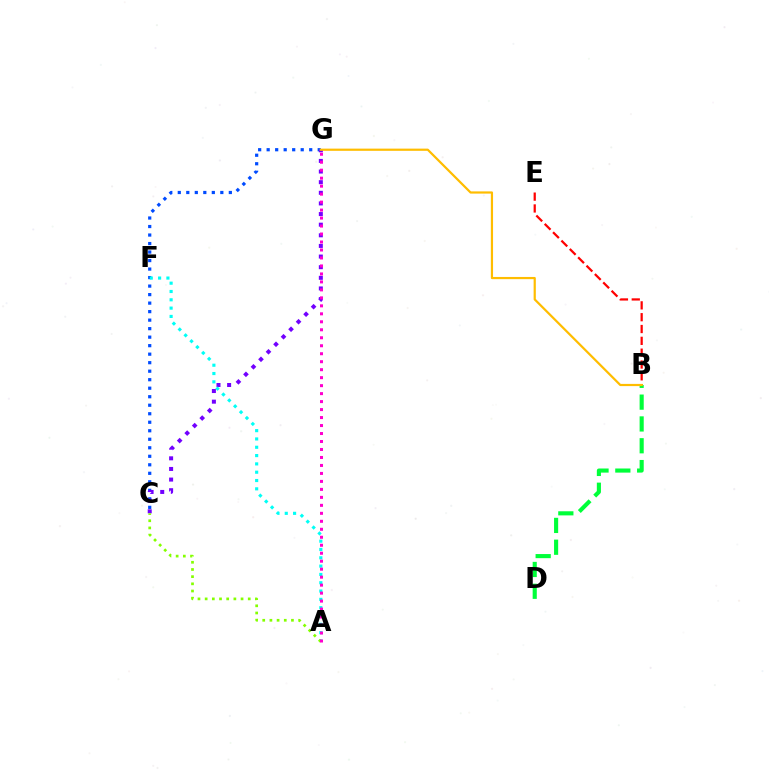{('C', 'G'): [{'color': '#004bff', 'line_style': 'dotted', 'thickness': 2.31}, {'color': '#7200ff', 'line_style': 'dotted', 'thickness': 2.89}], ('B', 'D'): [{'color': '#00ff39', 'line_style': 'dashed', 'thickness': 2.96}], ('A', 'F'): [{'color': '#00fff6', 'line_style': 'dotted', 'thickness': 2.26}], ('B', 'E'): [{'color': '#ff0000', 'line_style': 'dashed', 'thickness': 1.61}], ('A', 'C'): [{'color': '#84ff00', 'line_style': 'dotted', 'thickness': 1.95}], ('A', 'G'): [{'color': '#ff00cf', 'line_style': 'dotted', 'thickness': 2.17}], ('B', 'G'): [{'color': '#ffbd00', 'line_style': 'solid', 'thickness': 1.59}]}